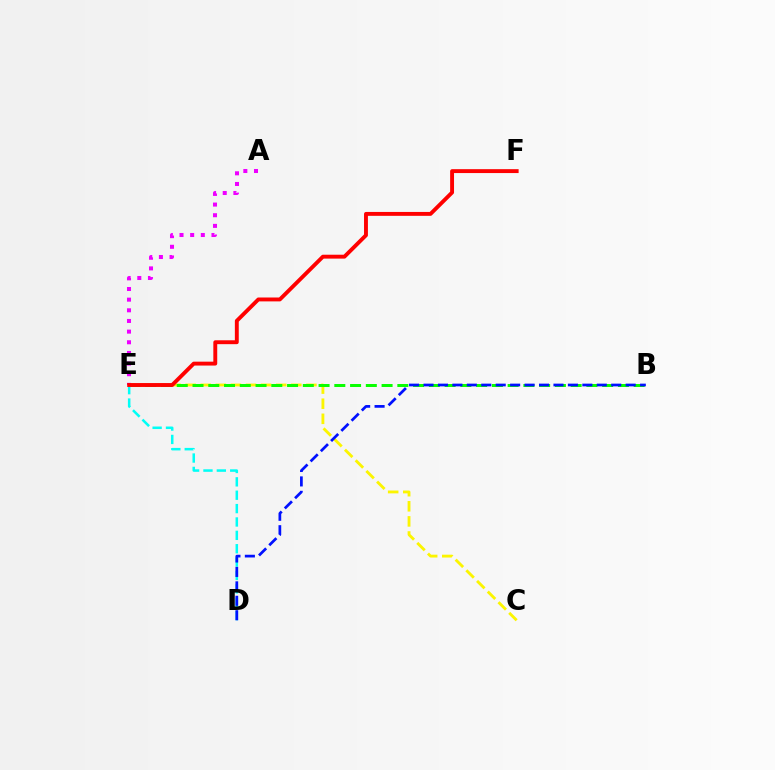{('C', 'E'): [{'color': '#fcf500', 'line_style': 'dashed', 'thickness': 2.05}], ('B', 'E'): [{'color': '#08ff00', 'line_style': 'dashed', 'thickness': 2.14}], ('A', 'E'): [{'color': '#ee00ff', 'line_style': 'dotted', 'thickness': 2.89}], ('D', 'E'): [{'color': '#00fff6', 'line_style': 'dashed', 'thickness': 1.82}], ('B', 'D'): [{'color': '#0010ff', 'line_style': 'dashed', 'thickness': 1.96}], ('E', 'F'): [{'color': '#ff0000', 'line_style': 'solid', 'thickness': 2.8}]}